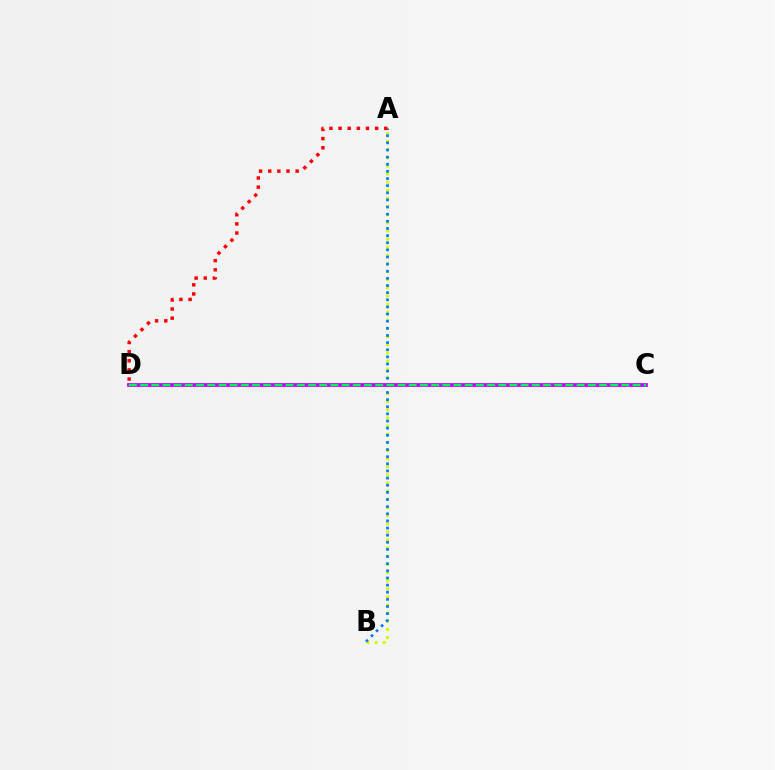{('A', 'B'): [{'color': '#d1ff00', 'line_style': 'dotted', 'thickness': 2.21}, {'color': '#0074ff', 'line_style': 'dotted', 'thickness': 1.94}], ('C', 'D'): [{'color': '#b900ff', 'line_style': 'solid', 'thickness': 2.68}, {'color': '#00ff5c', 'line_style': 'dashed', 'thickness': 1.52}], ('A', 'D'): [{'color': '#ff0000', 'line_style': 'dotted', 'thickness': 2.48}]}